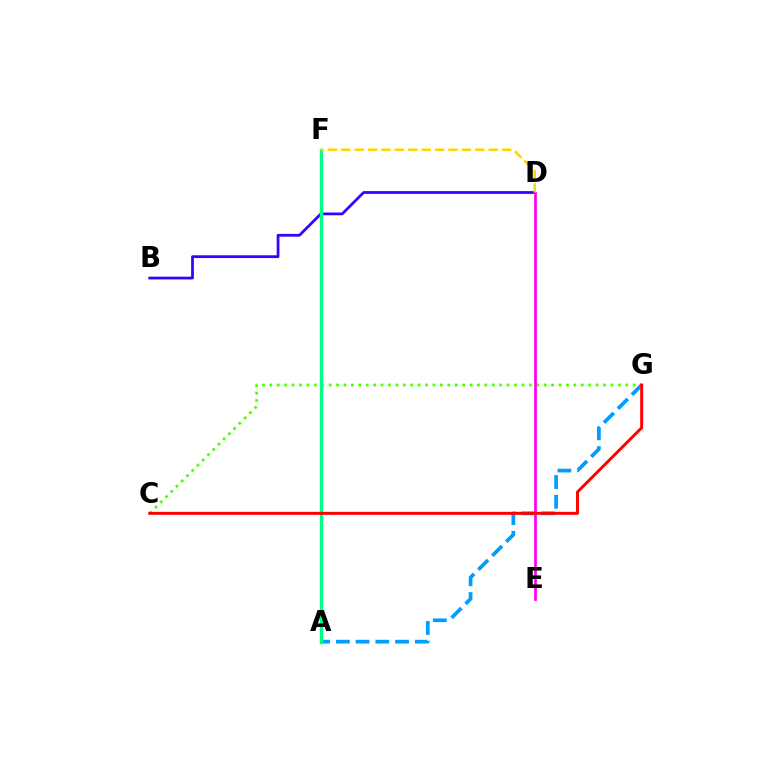{('A', 'G'): [{'color': '#009eff', 'line_style': 'dashed', 'thickness': 2.68}], ('B', 'D'): [{'color': '#3700ff', 'line_style': 'solid', 'thickness': 1.99}], ('C', 'G'): [{'color': '#4fff00', 'line_style': 'dotted', 'thickness': 2.01}, {'color': '#ff0000', 'line_style': 'solid', 'thickness': 2.13}], ('A', 'F'): [{'color': '#00ff86', 'line_style': 'solid', 'thickness': 2.43}], ('D', 'E'): [{'color': '#ff00ed', 'line_style': 'solid', 'thickness': 1.96}], ('D', 'F'): [{'color': '#ffd500', 'line_style': 'dashed', 'thickness': 1.82}]}